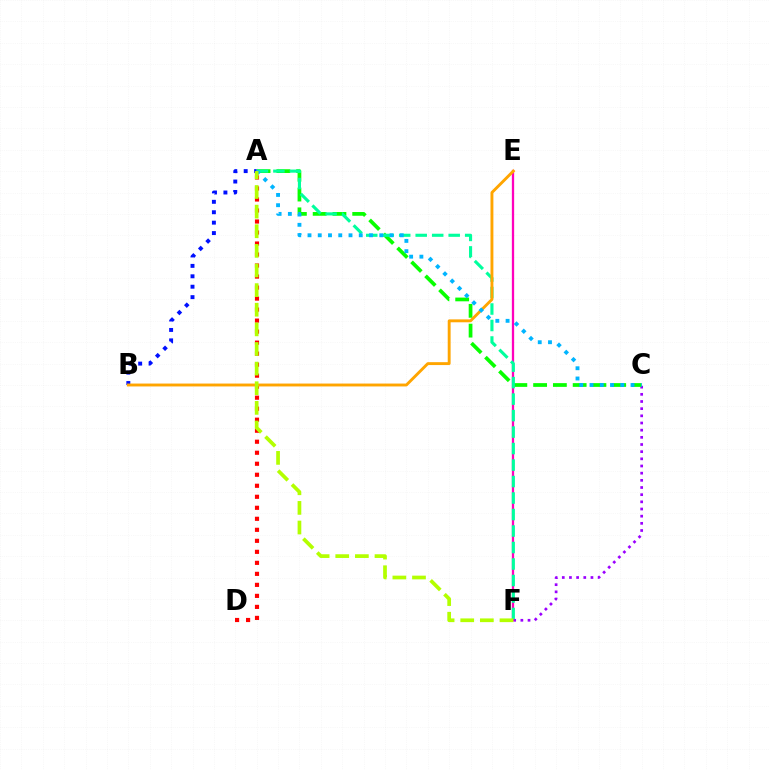{('C', 'F'): [{'color': '#9b00ff', 'line_style': 'dotted', 'thickness': 1.95}], ('A', 'C'): [{'color': '#08ff00', 'line_style': 'dashed', 'thickness': 2.69}, {'color': '#00b5ff', 'line_style': 'dotted', 'thickness': 2.79}], ('A', 'B'): [{'color': '#0010ff', 'line_style': 'dotted', 'thickness': 2.83}], ('E', 'F'): [{'color': '#ff00bd', 'line_style': 'solid', 'thickness': 1.65}], ('A', 'F'): [{'color': '#00ff9d', 'line_style': 'dashed', 'thickness': 2.24}, {'color': '#b3ff00', 'line_style': 'dashed', 'thickness': 2.67}], ('A', 'D'): [{'color': '#ff0000', 'line_style': 'dotted', 'thickness': 2.99}], ('B', 'E'): [{'color': '#ffa500', 'line_style': 'solid', 'thickness': 2.08}]}